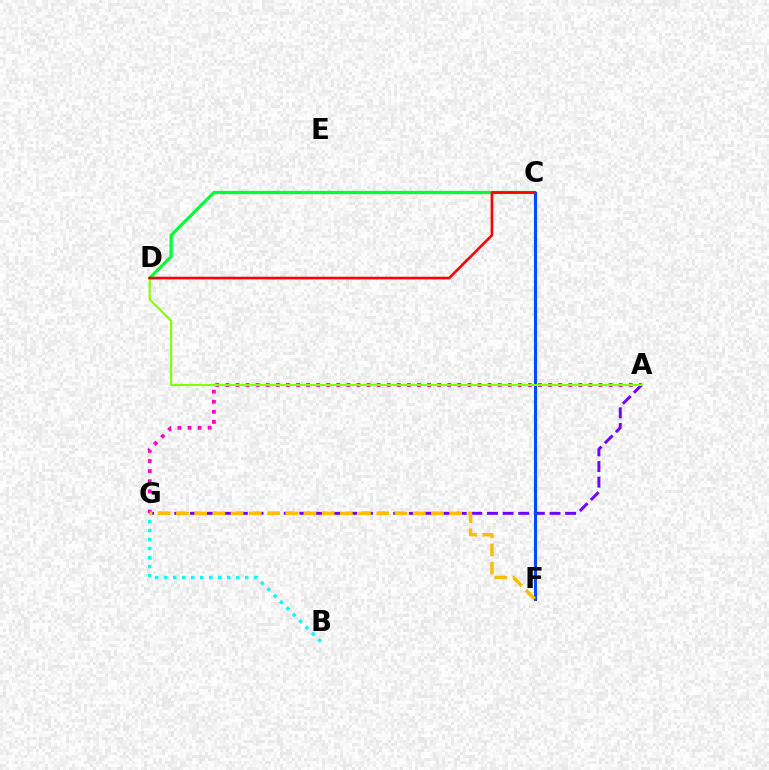{('C', 'D'): [{'color': '#00ff39', 'line_style': 'solid', 'thickness': 2.32}, {'color': '#ff0000', 'line_style': 'solid', 'thickness': 1.91}], ('A', 'G'): [{'color': '#ff00cf', 'line_style': 'dotted', 'thickness': 2.74}, {'color': '#7200ff', 'line_style': 'dashed', 'thickness': 2.12}], ('B', 'G'): [{'color': '#00fff6', 'line_style': 'dotted', 'thickness': 2.44}], ('C', 'F'): [{'color': '#004bff', 'line_style': 'solid', 'thickness': 2.24}], ('A', 'D'): [{'color': '#84ff00', 'line_style': 'solid', 'thickness': 1.52}], ('F', 'G'): [{'color': '#ffbd00', 'line_style': 'dashed', 'thickness': 2.47}]}